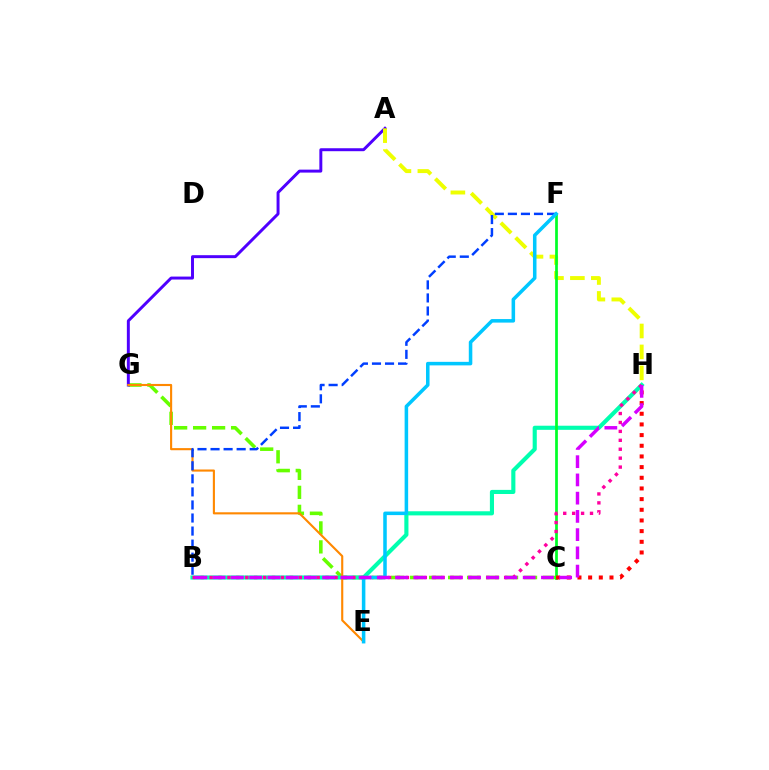{('C', 'G'): [{'color': '#66ff00', 'line_style': 'dashed', 'thickness': 2.58}], ('A', 'G'): [{'color': '#4f00ff', 'line_style': 'solid', 'thickness': 2.13}], ('A', 'H'): [{'color': '#eeff00', 'line_style': 'dashed', 'thickness': 2.84}], ('B', 'H'): [{'color': '#00ffaf', 'line_style': 'solid', 'thickness': 2.97}, {'color': '#ff00a0', 'line_style': 'dotted', 'thickness': 2.43}, {'color': '#d600ff', 'line_style': 'dashed', 'thickness': 2.48}], ('C', 'F'): [{'color': '#00ff27', 'line_style': 'solid', 'thickness': 1.96}], ('E', 'G'): [{'color': '#ff8800', 'line_style': 'solid', 'thickness': 1.53}], ('B', 'F'): [{'color': '#003fff', 'line_style': 'dashed', 'thickness': 1.77}], ('C', 'H'): [{'color': '#ff0000', 'line_style': 'dotted', 'thickness': 2.9}], ('E', 'F'): [{'color': '#00c7ff', 'line_style': 'solid', 'thickness': 2.54}]}